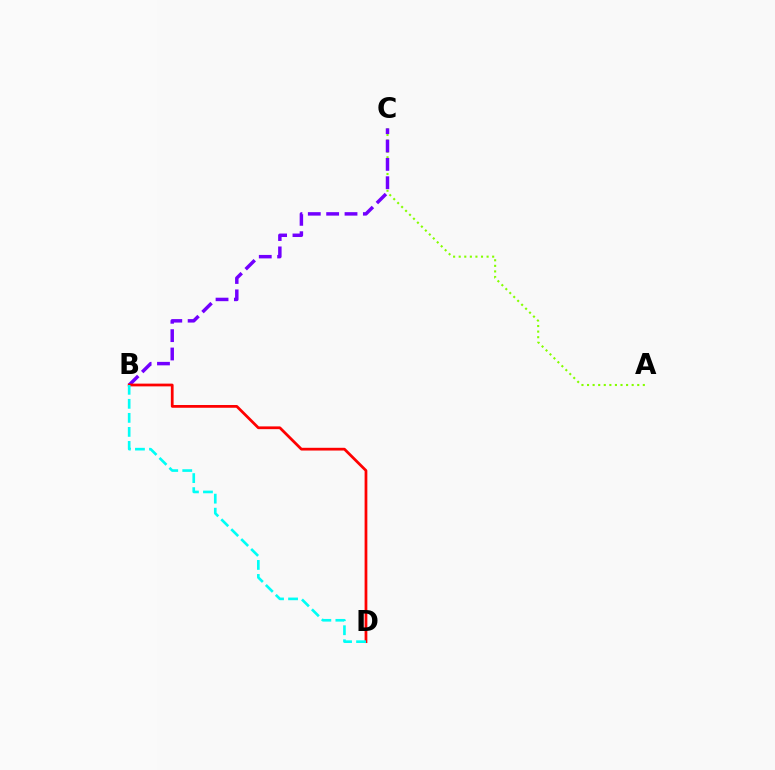{('A', 'C'): [{'color': '#84ff00', 'line_style': 'dotted', 'thickness': 1.52}], ('B', 'C'): [{'color': '#7200ff', 'line_style': 'dashed', 'thickness': 2.49}], ('B', 'D'): [{'color': '#ff0000', 'line_style': 'solid', 'thickness': 1.98}, {'color': '#00fff6', 'line_style': 'dashed', 'thickness': 1.91}]}